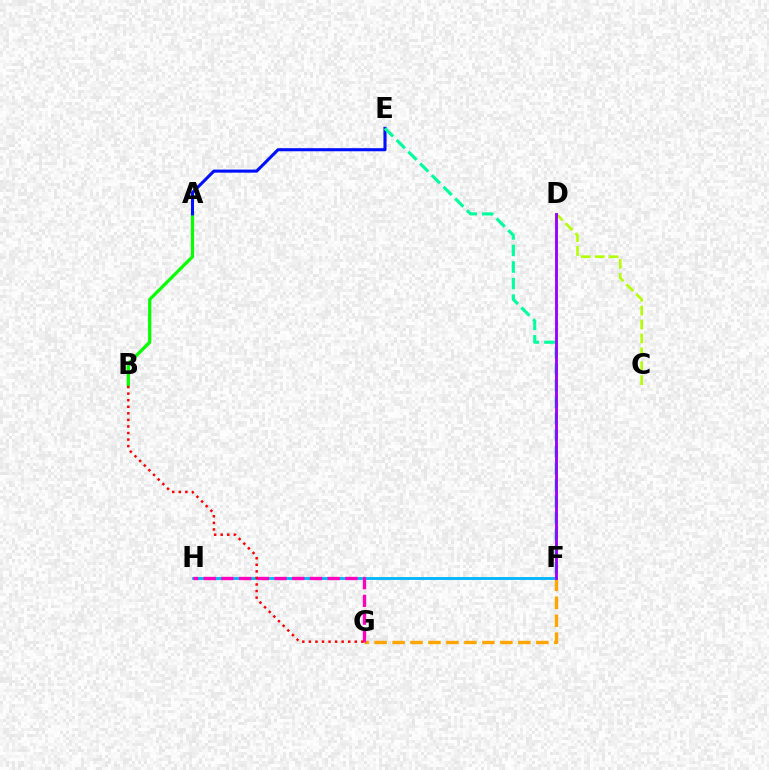{('F', 'H'): [{'color': '#00b5ff', 'line_style': 'solid', 'thickness': 2.05}], ('F', 'G'): [{'color': '#ffa500', 'line_style': 'dashed', 'thickness': 2.44}], ('A', 'B'): [{'color': '#08ff00', 'line_style': 'solid', 'thickness': 2.34}], ('A', 'E'): [{'color': '#0010ff', 'line_style': 'solid', 'thickness': 2.22}], ('E', 'F'): [{'color': '#00ff9d', 'line_style': 'dashed', 'thickness': 2.25}], ('C', 'D'): [{'color': '#b3ff00', 'line_style': 'dashed', 'thickness': 1.89}], ('G', 'H'): [{'color': '#ff00bd', 'line_style': 'dashed', 'thickness': 2.41}], ('B', 'G'): [{'color': '#ff0000', 'line_style': 'dotted', 'thickness': 1.78}], ('D', 'F'): [{'color': '#9b00ff', 'line_style': 'solid', 'thickness': 2.07}]}